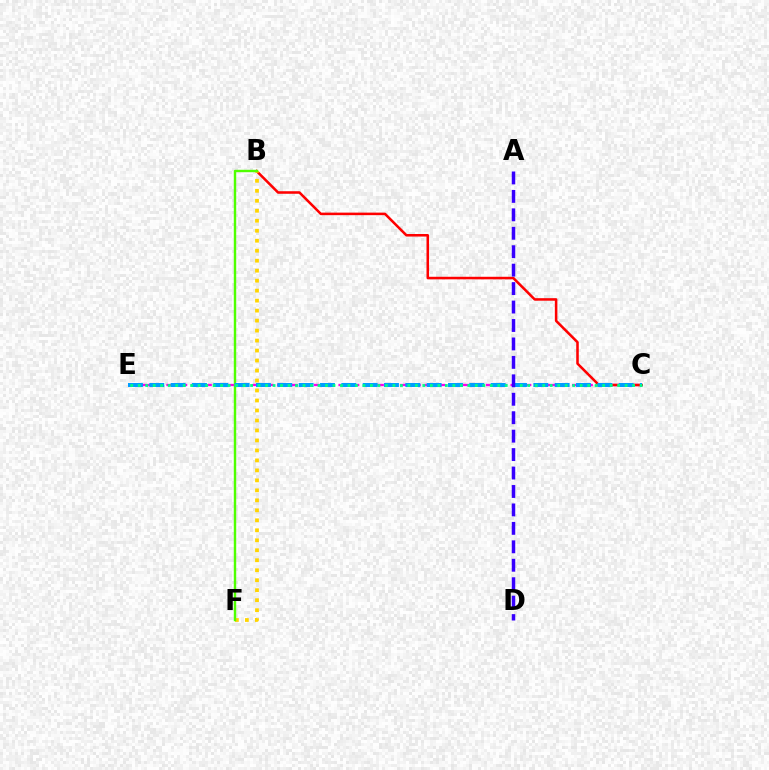{('C', 'E'): [{'color': '#ff00ed', 'line_style': 'dashed', 'thickness': 1.67}, {'color': '#009eff', 'line_style': 'dashed', 'thickness': 2.9}, {'color': '#00ff86', 'line_style': 'dotted', 'thickness': 2.04}], ('B', 'C'): [{'color': '#ff0000', 'line_style': 'solid', 'thickness': 1.83}], ('B', 'F'): [{'color': '#ffd500', 'line_style': 'dotted', 'thickness': 2.71}, {'color': '#4fff00', 'line_style': 'solid', 'thickness': 1.75}], ('A', 'D'): [{'color': '#3700ff', 'line_style': 'dashed', 'thickness': 2.51}]}